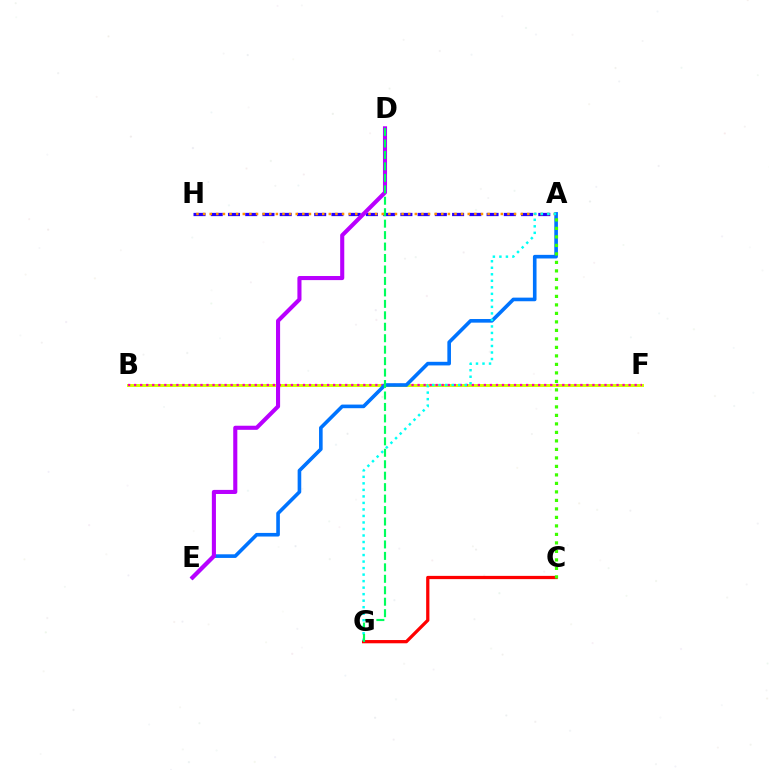{('A', 'H'): [{'color': '#2500ff', 'line_style': 'dashed', 'thickness': 2.34}, {'color': '#ff9400', 'line_style': 'dotted', 'thickness': 1.8}], ('B', 'F'): [{'color': '#d1ff00', 'line_style': 'solid', 'thickness': 2.14}, {'color': '#ff00ac', 'line_style': 'dotted', 'thickness': 1.64}], ('A', 'E'): [{'color': '#0074ff', 'line_style': 'solid', 'thickness': 2.61}], ('C', 'G'): [{'color': '#ff0000', 'line_style': 'solid', 'thickness': 2.34}], ('D', 'E'): [{'color': '#b900ff', 'line_style': 'solid', 'thickness': 2.94}], ('A', 'G'): [{'color': '#00fff6', 'line_style': 'dotted', 'thickness': 1.77}], ('A', 'C'): [{'color': '#3dff00', 'line_style': 'dotted', 'thickness': 2.31}], ('D', 'G'): [{'color': '#00ff5c', 'line_style': 'dashed', 'thickness': 1.56}]}